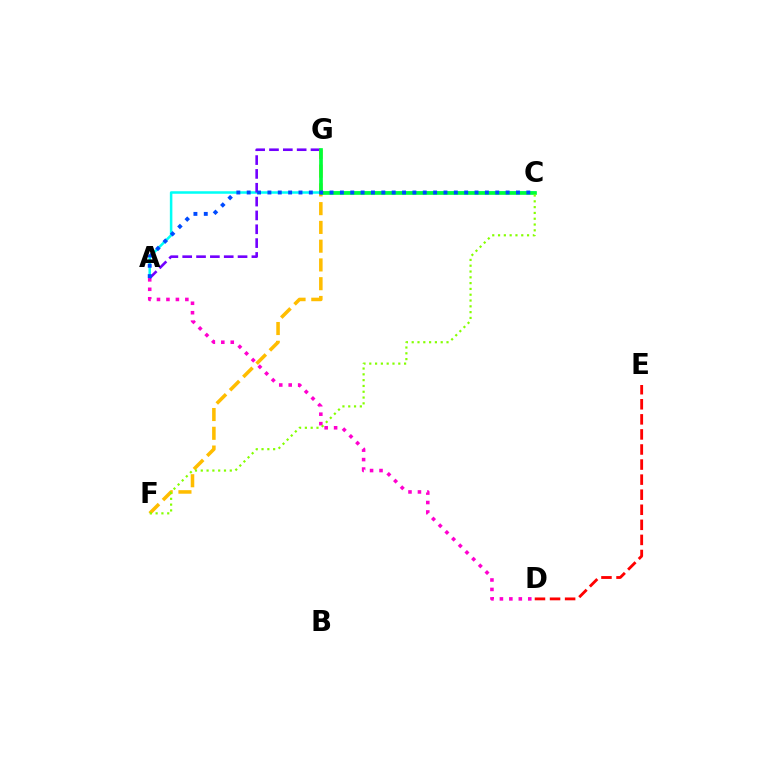{('A', 'C'): [{'color': '#00fff6', 'line_style': 'solid', 'thickness': 1.82}, {'color': '#004bff', 'line_style': 'dotted', 'thickness': 2.81}], ('A', 'D'): [{'color': '#ff00cf', 'line_style': 'dotted', 'thickness': 2.57}], ('A', 'G'): [{'color': '#7200ff', 'line_style': 'dashed', 'thickness': 1.88}], ('F', 'G'): [{'color': '#ffbd00', 'line_style': 'dashed', 'thickness': 2.55}], ('D', 'E'): [{'color': '#ff0000', 'line_style': 'dashed', 'thickness': 2.05}], ('C', 'G'): [{'color': '#00ff39', 'line_style': 'solid', 'thickness': 2.65}], ('C', 'F'): [{'color': '#84ff00', 'line_style': 'dotted', 'thickness': 1.58}]}